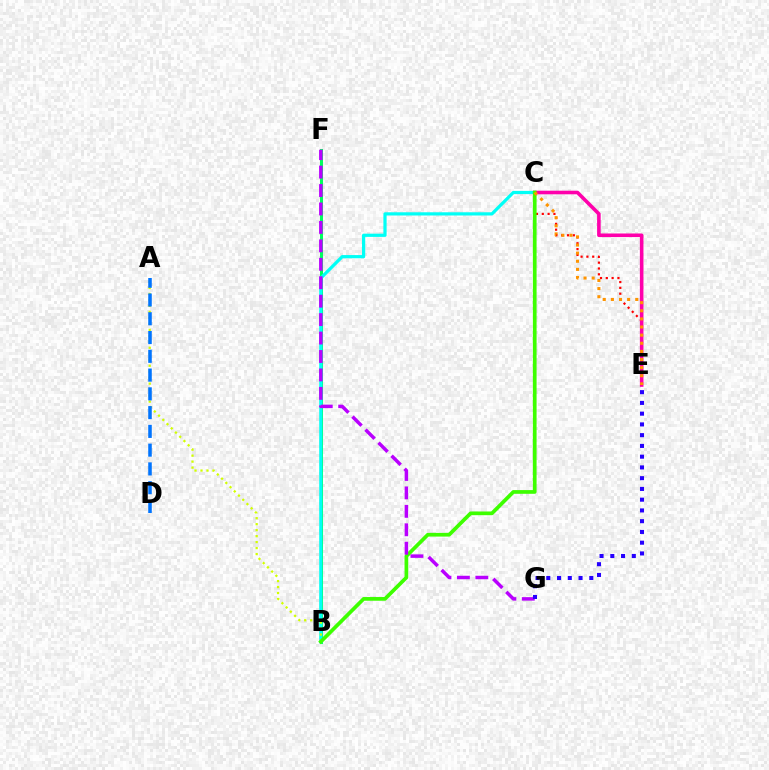{('B', 'F'): [{'color': '#00ff5c', 'line_style': 'solid', 'thickness': 2.18}], ('C', 'E'): [{'color': '#ff0000', 'line_style': 'dotted', 'thickness': 1.58}, {'color': '#ff00ac', 'line_style': 'solid', 'thickness': 2.58}, {'color': '#ff9400', 'line_style': 'dotted', 'thickness': 2.21}], ('B', 'C'): [{'color': '#00fff6', 'line_style': 'solid', 'thickness': 2.32}, {'color': '#3dff00', 'line_style': 'solid', 'thickness': 2.67}], ('A', 'B'): [{'color': '#d1ff00', 'line_style': 'dotted', 'thickness': 1.62}], ('F', 'G'): [{'color': '#b900ff', 'line_style': 'dashed', 'thickness': 2.5}], ('A', 'D'): [{'color': '#0074ff', 'line_style': 'dashed', 'thickness': 2.55}], ('E', 'G'): [{'color': '#2500ff', 'line_style': 'dotted', 'thickness': 2.92}]}